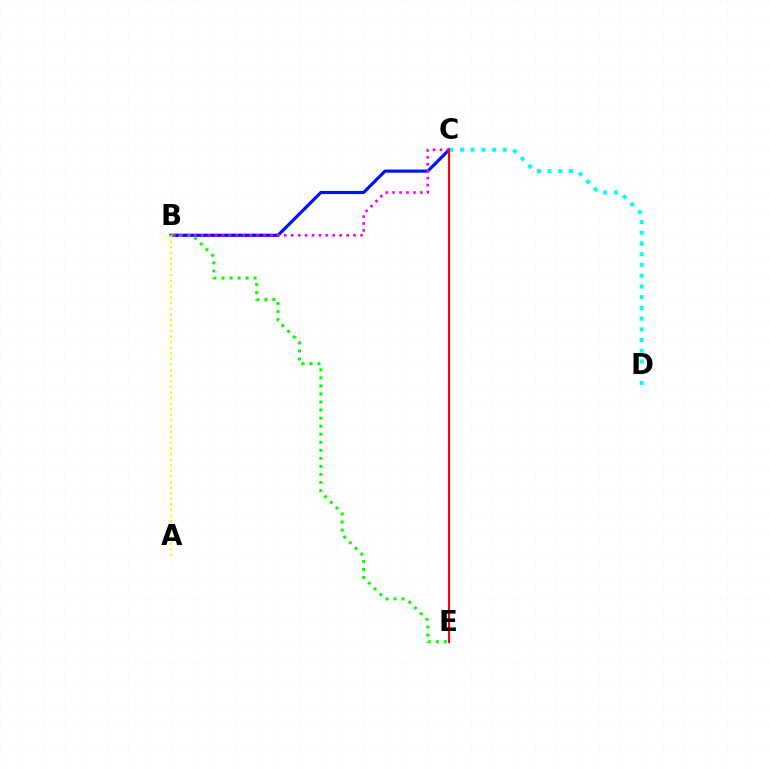{('B', 'C'): [{'color': '#0010ff', 'line_style': 'solid', 'thickness': 2.28}, {'color': '#ee00ff', 'line_style': 'dotted', 'thickness': 1.88}], ('A', 'B'): [{'color': '#fcf500', 'line_style': 'dotted', 'thickness': 1.52}], ('B', 'E'): [{'color': '#08ff00', 'line_style': 'dotted', 'thickness': 2.19}], ('C', 'D'): [{'color': '#00fff6', 'line_style': 'dotted', 'thickness': 2.91}], ('C', 'E'): [{'color': '#ff0000', 'line_style': 'solid', 'thickness': 1.56}]}